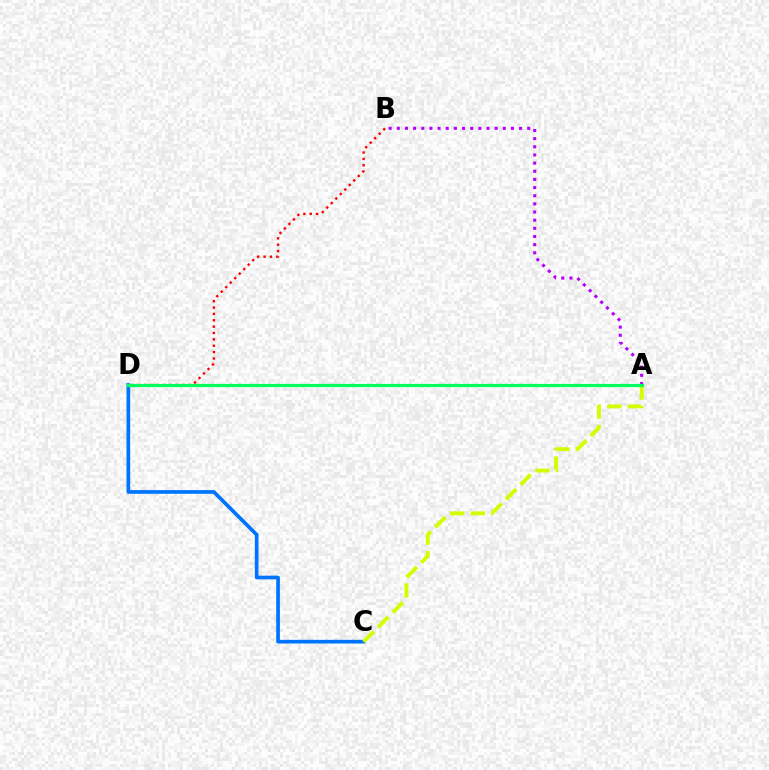{('A', 'B'): [{'color': '#b900ff', 'line_style': 'dotted', 'thickness': 2.21}], ('C', 'D'): [{'color': '#0074ff', 'line_style': 'solid', 'thickness': 2.65}], ('A', 'C'): [{'color': '#d1ff00', 'line_style': 'dashed', 'thickness': 2.8}], ('B', 'D'): [{'color': '#ff0000', 'line_style': 'dotted', 'thickness': 1.73}], ('A', 'D'): [{'color': '#00ff5c', 'line_style': 'solid', 'thickness': 2.29}]}